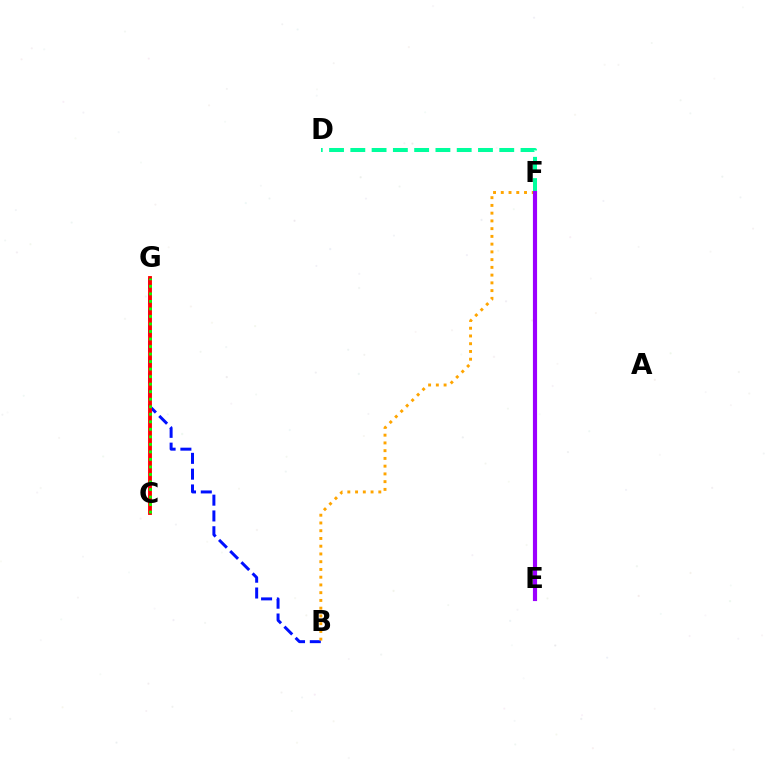{('E', 'F'): [{'color': '#b3ff00', 'line_style': 'dashed', 'thickness': 1.51}, {'color': '#ff00bd', 'line_style': 'solid', 'thickness': 2.57}, {'color': '#9b00ff', 'line_style': 'solid', 'thickness': 2.98}], ('B', 'G'): [{'color': '#0010ff', 'line_style': 'dashed', 'thickness': 2.15}], ('C', 'G'): [{'color': '#00b5ff', 'line_style': 'dotted', 'thickness': 1.64}, {'color': '#ff0000', 'line_style': 'solid', 'thickness': 2.77}, {'color': '#08ff00', 'line_style': 'dotted', 'thickness': 2.04}], ('B', 'F'): [{'color': '#ffa500', 'line_style': 'dotted', 'thickness': 2.1}], ('D', 'F'): [{'color': '#00ff9d', 'line_style': 'dashed', 'thickness': 2.89}]}